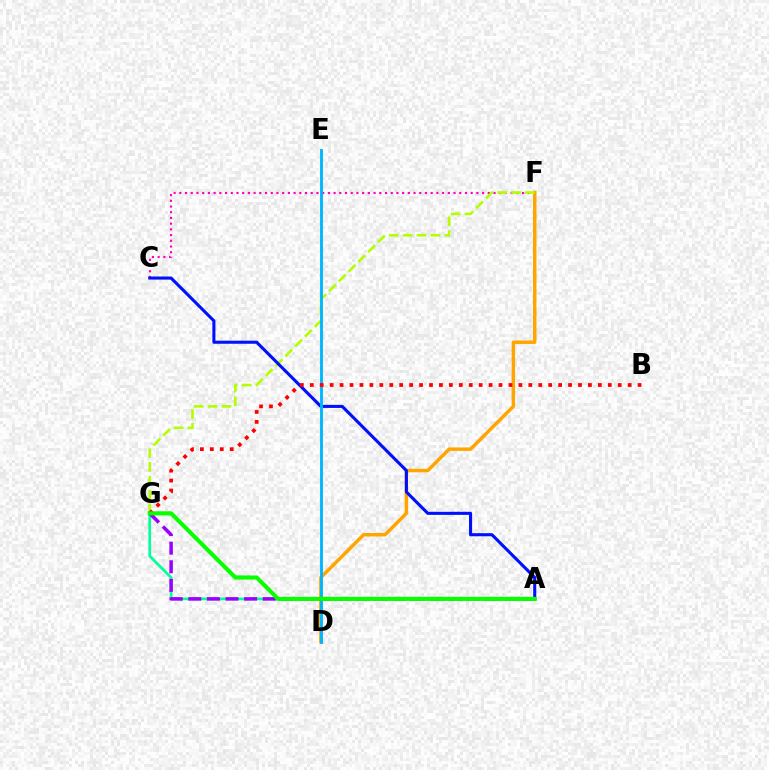{('C', 'F'): [{'color': '#ff00bd', 'line_style': 'dotted', 'thickness': 1.55}], ('D', 'F'): [{'color': '#ffa500', 'line_style': 'solid', 'thickness': 2.48}], ('F', 'G'): [{'color': '#b3ff00', 'line_style': 'dashed', 'thickness': 1.88}], ('A', 'C'): [{'color': '#0010ff', 'line_style': 'solid', 'thickness': 2.22}], ('D', 'E'): [{'color': '#00b5ff', 'line_style': 'solid', 'thickness': 2.06}], ('A', 'G'): [{'color': '#00ff9d', 'line_style': 'solid', 'thickness': 1.93}, {'color': '#9b00ff', 'line_style': 'dashed', 'thickness': 2.53}, {'color': '#08ff00', 'line_style': 'solid', 'thickness': 2.95}], ('B', 'G'): [{'color': '#ff0000', 'line_style': 'dotted', 'thickness': 2.7}]}